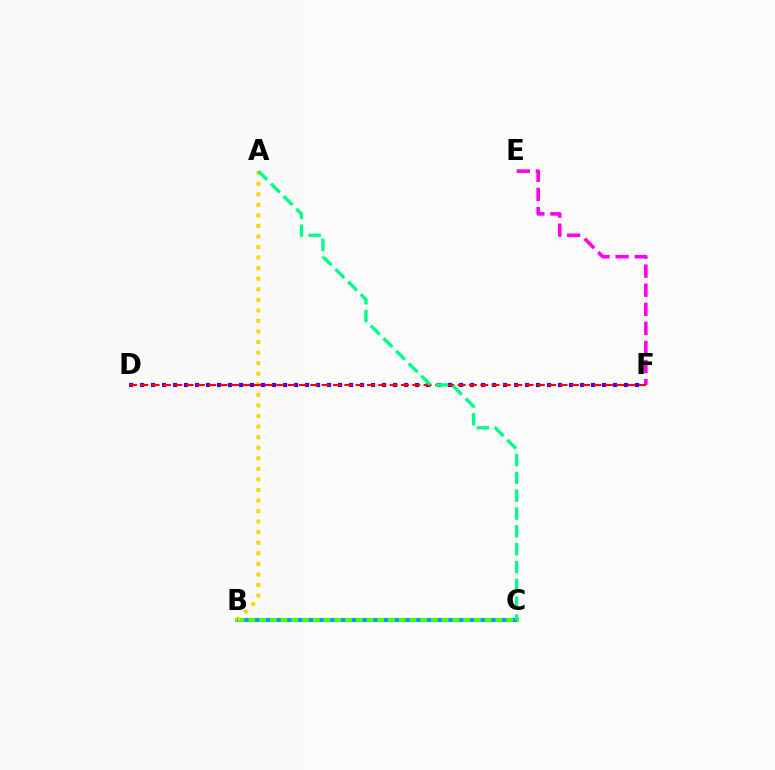{('B', 'C'): [{'color': '#4fff00', 'line_style': 'solid', 'thickness': 2.99}, {'color': '#009eff', 'line_style': 'dotted', 'thickness': 2.92}], ('E', 'F'): [{'color': '#ff00ed', 'line_style': 'dashed', 'thickness': 2.59}], ('D', 'F'): [{'color': '#3700ff', 'line_style': 'dotted', 'thickness': 2.99}, {'color': '#ff0000', 'line_style': 'dashed', 'thickness': 1.54}], ('A', 'B'): [{'color': '#ffd500', 'line_style': 'dotted', 'thickness': 2.87}], ('A', 'C'): [{'color': '#00ff86', 'line_style': 'dashed', 'thickness': 2.42}]}